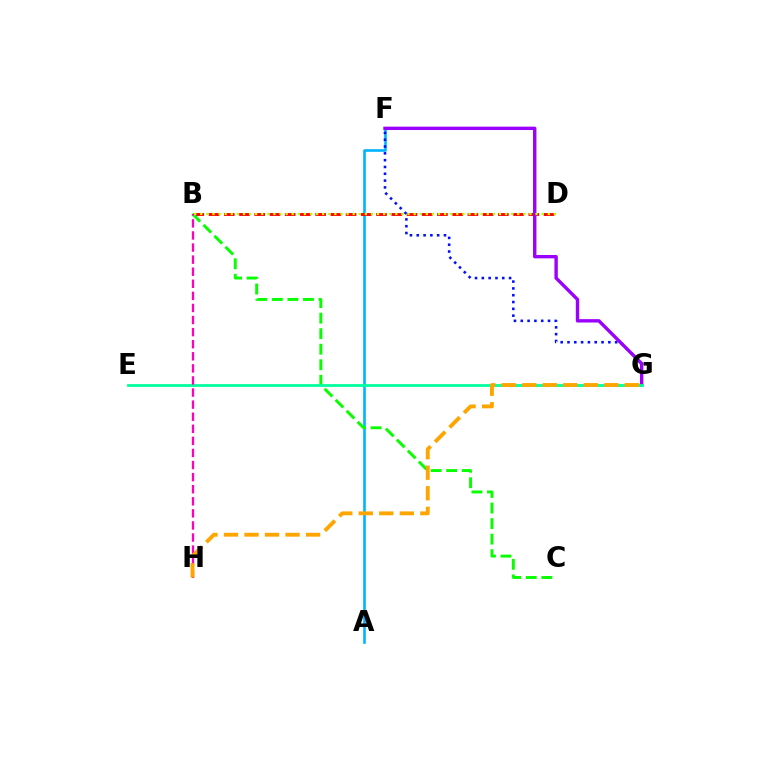{('A', 'F'): [{'color': '#00b5ff', 'line_style': 'solid', 'thickness': 1.89}], ('B', 'D'): [{'color': '#ff0000', 'line_style': 'dashed', 'thickness': 2.07}, {'color': '#b3ff00', 'line_style': 'dotted', 'thickness': 1.66}], ('F', 'G'): [{'color': '#0010ff', 'line_style': 'dotted', 'thickness': 1.85}, {'color': '#9b00ff', 'line_style': 'solid', 'thickness': 2.43}], ('B', 'C'): [{'color': '#08ff00', 'line_style': 'dashed', 'thickness': 2.11}], ('E', 'G'): [{'color': '#00ff9d', 'line_style': 'solid', 'thickness': 2.0}], ('B', 'H'): [{'color': '#ff00bd', 'line_style': 'dashed', 'thickness': 1.64}], ('G', 'H'): [{'color': '#ffa500', 'line_style': 'dashed', 'thickness': 2.79}]}